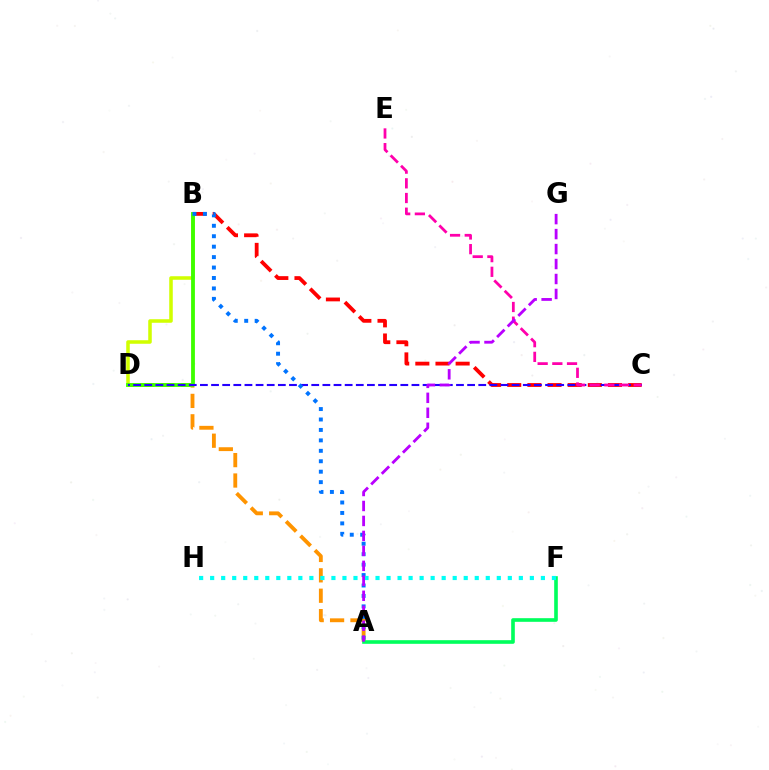{('A', 'D'): [{'color': '#ff9400', 'line_style': 'dashed', 'thickness': 2.77}], ('B', 'C'): [{'color': '#ff0000', 'line_style': 'dashed', 'thickness': 2.74}], ('B', 'D'): [{'color': '#d1ff00', 'line_style': 'solid', 'thickness': 2.55}, {'color': '#3dff00', 'line_style': 'solid', 'thickness': 2.75}], ('A', 'F'): [{'color': '#00ff5c', 'line_style': 'solid', 'thickness': 2.62}], ('C', 'D'): [{'color': '#2500ff', 'line_style': 'dashed', 'thickness': 1.51}], ('A', 'B'): [{'color': '#0074ff', 'line_style': 'dotted', 'thickness': 2.84}], ('F', 'H'): [{'color': '#00fff6', 'line_style': 'dotted', 'thickness': 3.0}], ('C', 'E'): [{'color': '#ff00ac', 'line_style': 'dashed', 'thickness': 1.99}], ('A', 'G'): [{'color': '#b900ff', 'line_style': 'dashed', 'thickness': 2.03}]}